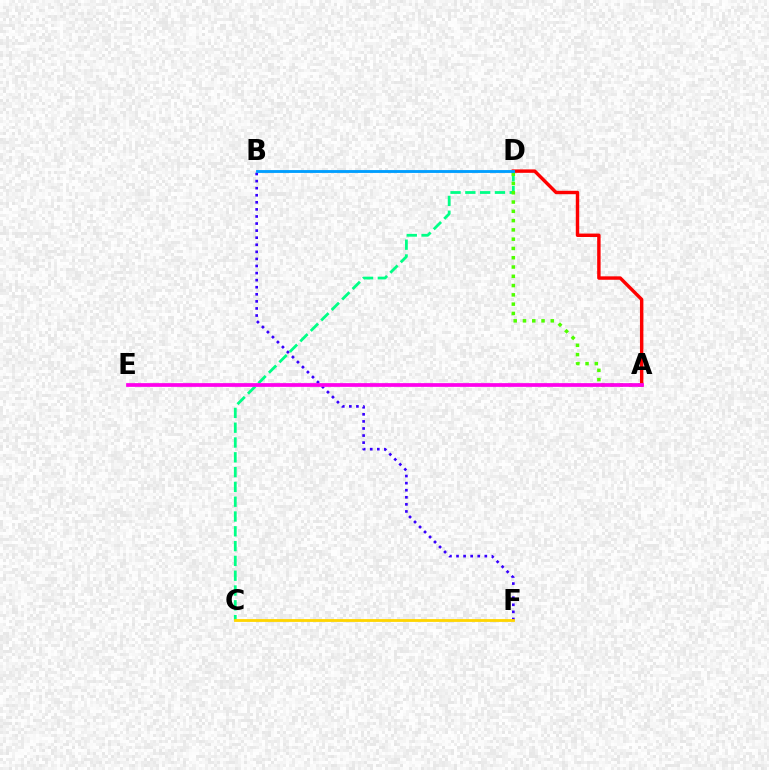{('C', 'D'): [{'color': '#00ff86', 'line_style': 'dashed', 'thickness': 2.01}], ('A', 'D'): [{'color': '#ff0000', 'line_style': 'solid', 'thickness': 2.47}, {'color': '#4fff00', 'line_style': 'dotted', 'thickness': 2.52}], ('B', 'F'): [{'color': '#3700ff', 'line_style': 'dotted', 'thickness': 1.92}], ('A', 'E'): [{'color': '#ff00ed', 'line_style': 'solid', 'thickness': 2.68}], ('C', 'F'): [{'color': '#ffd500', 'line_style': 'solid', 'thickness': 2.03}], ('B', 'D'): [{'color': '#009eff', 'line_style': 'solid', 'thickness': 2.06}]}